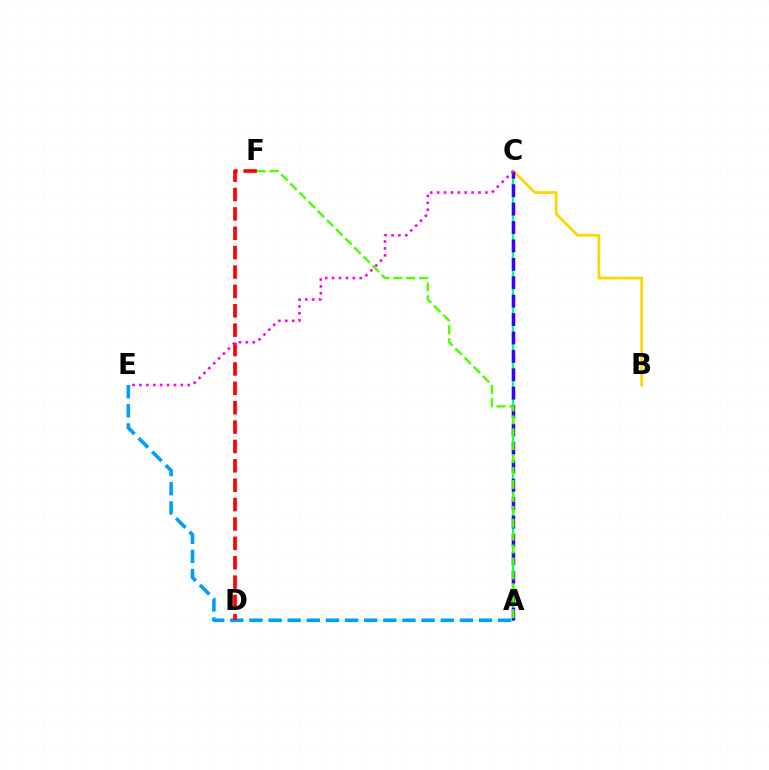{('A', 'C'): [{'color': '#00ff86', 'line_style': 'solid', 'thickness': 1.7}, {'color': '#3700ff', 'line_style': 'dashed', 'thickness': 2.5}], ('B', 'C'): [{'color': '#ffd500', 'line_style': 'solid', 'thickness': 1.97}], ('A', 'E'): [{'color': '#009eff', 'line_style': 'dashed', 'thickness': 2.6}], ('D', 'F'): [{'color': '#ff0000', 'line_style': 'dashed', 'thickness': 2.63}], ('A', 'F'): [{'color': '#4fff00', 'line_style': 'dashed', 'thickness': 1.76}], ('C', 'E'): [{'color': '#ff00ed', 'line_style': 'dotted', 'thickness': 1.87}]}